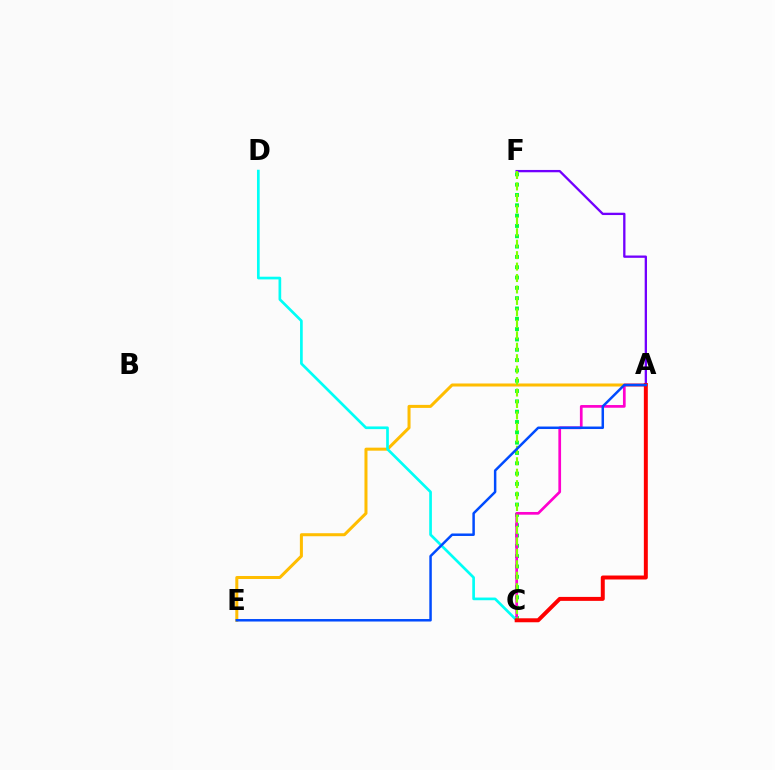{('A', 'E'): [{'color': '#ffbd00', 'line_style': 'solid', 'thickness': 2.17}, {'color': '#004bff', 'line_style': 'solid', 'thickness': 1.79}], ('C', 'F'): [{'color': '#00ff39', 'line_style': 'dotted', 'thickness': 2.8}, {'color': '#84ff00', 'line_style': 'dashed', 'thickness': 1.56}], ('A', 'F'): [{'color': '#7200ff', 'line_style': 'solid', 'thickness': 1.67}], ('A', 'C'): [{'color': '#ff00cf', 'line_style': 'solid', 'thickness': 1.95}, {'color': '#ff0000', 'line_style': 'solid', 'thickness': 2.86}], ('C', 'D'): [{'color': '#00fff6', 'line_style': 'solid', 'thickness': 1.93}]}